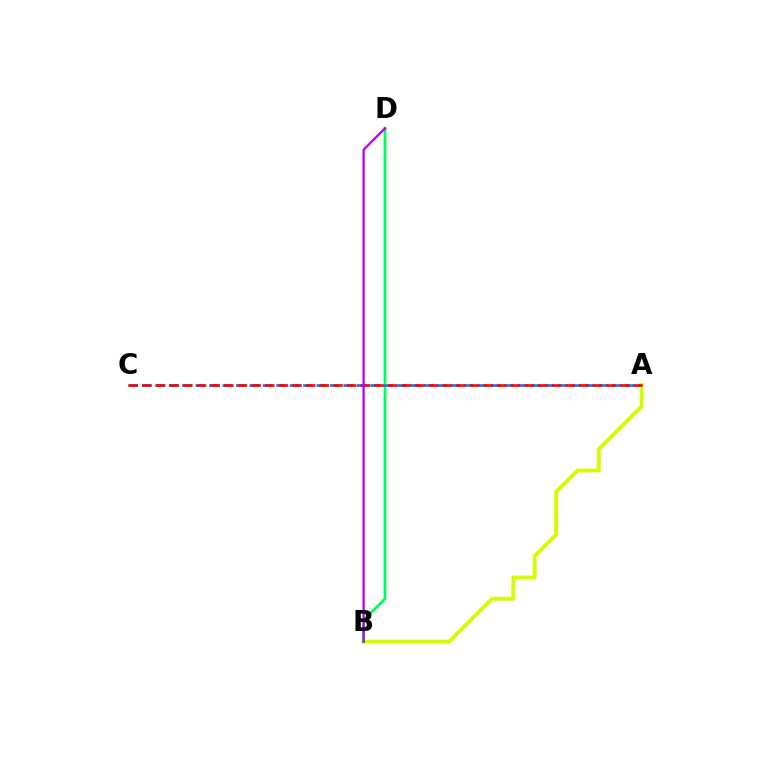{('A', 'B'): [{'color': '#d1ff00', 'line_style': 'solid', 'thickness': 2.78}], ('B', 'D'): [{'color': '#00ff5c', 'line_style': 'solid', 'thickness': 2.01}, {'color': '#b900ff', 'line_style': 'solid', 'thickness': 1.65}], ('A', 'C'): [{'color': '#0074ff', 'line_style': 'dashed', 'thickness': 1.83}, {'color': '#ff0000', 'line_style': 'dashed', 'thickness': 1.85}]}